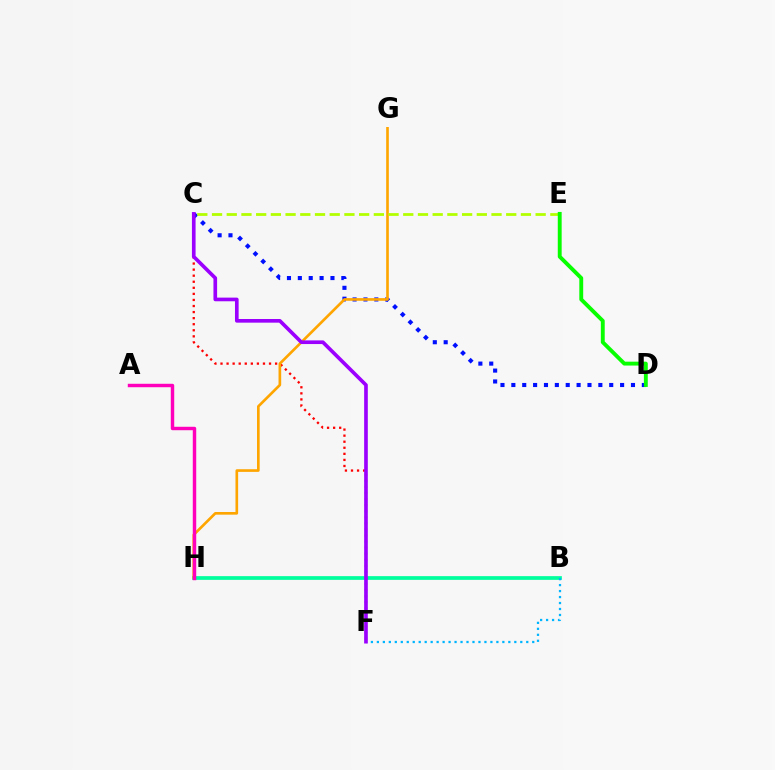{('B', 'H'): [{'color': '#00ff9d', 'line_style': 'solid', 'thickness': 2.68}], ('C', 'D'): [{'color': '#0010ff', 'line_style': 'dotted', 'thickness': 2.95}], ('C', 'F'): [{'color': '#ff0000', 'line_style': 'dotted', 'thickness': 1.65}, {'color': '#9b00ff', 'line_style': 'solid', 'thickness': 2.63}], ('G', 'H'): [{'color': '#ffa500', 'line_style': 'solid', 'thickness': 1.91}], ('C', 'E'): [{'color': '#b3ff00', 'line_style': 'dashed', 'thickness': 2.0}], ('B', 'F'): [{'color': '#00b5ff', 'line_style': 'dotted', 'thickness': 1.62}], ('A', 'H'): [{'color': '#ff00bd', 'line_style': 'solid', 'thickness': 2.47}], ('D', 'E'): [{'color': '#08ff00', 'line_style': 'solid', 'thickness': 2.8}]}